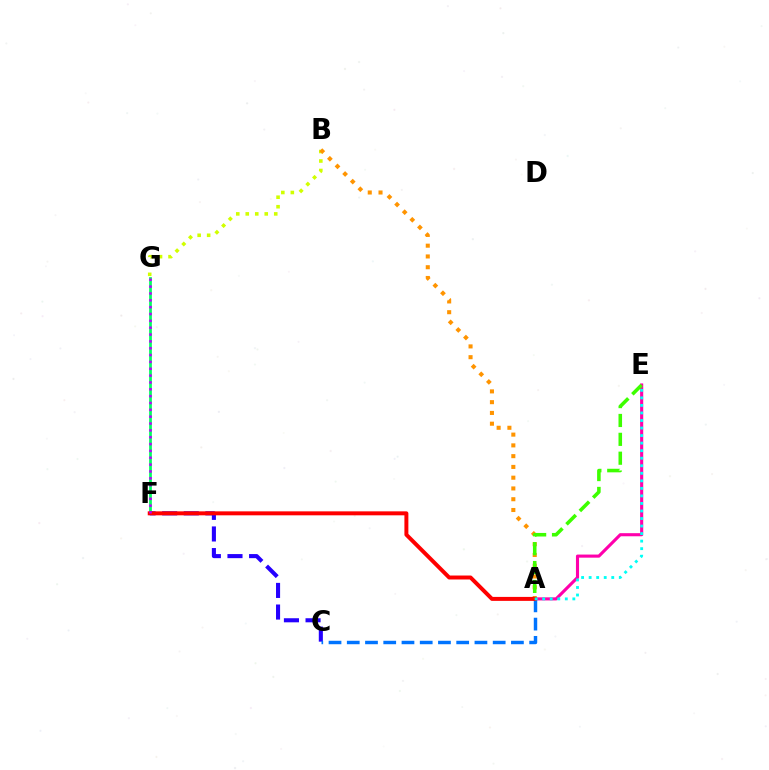{('F', 'G'): [{'color': '#00ff5c', 'line_style': 'solid', 'thickness': 1.97}, {'color': '#b900ff', 'line_style': 'dotted', 'thickness': 1.86}], ('B', 'G'): [{'color': '#d1ff00', 'line_style': 'dotted', 'thickness': 2.58}], ('A', 'E'): [{'color': '#ff00ac', 'line_style': 'solid', 'thickness': 2.24}, {'color': '#00fff6', 'line_style': 'dotted', 'thickness': 2.05}, {'color': '#3dff00', 'line_style': 'dashed', 'thickness': 2.56}], ('C', 'F'): [{'color': '#2500ff', 'line_style': 'dashed', 'thickness': 2.94}], ('A', 'B'): [{'color': '#ff9400', 'line_style': 'dotted', 'thickness': 2.93}], ('A', 'C'): [{'color': '#0074ff', 'line_style': 'dashed', 'thickness': 2.48}], ('A', 'F'): [{'color': '#ff0000', 'line_style': 'solid', 'thickness': 2.85}]}